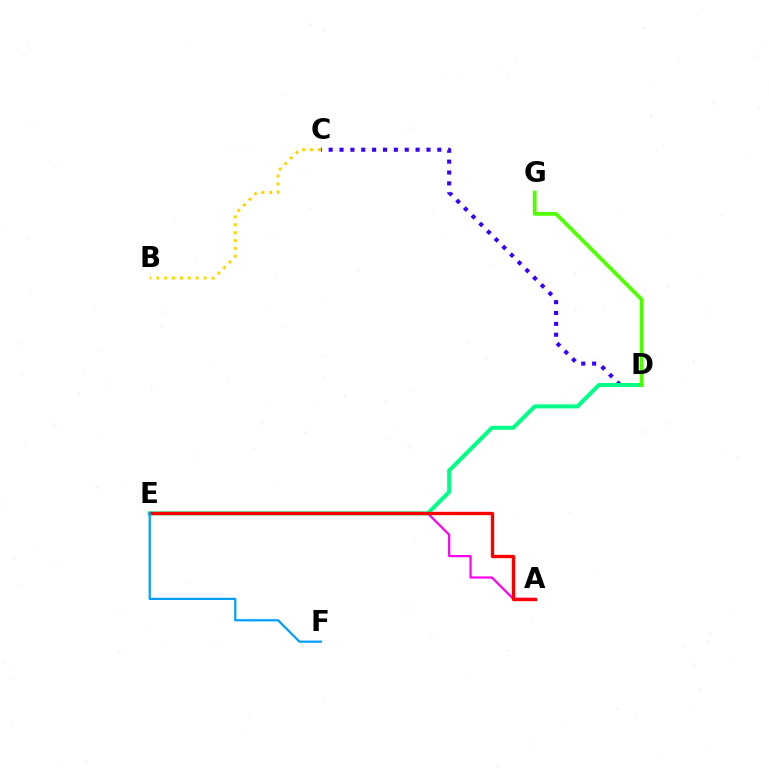{('C', 'D'): [{'color': '#3700ff', 'line_style': 'dotted', 'thickness': 2.95}], ('A', 'E'): [{'color': '#ff00ed', 'line_style': 'solid', 'thickness': 1.59}, {'color': '#ff0000', 'line_style': 'solid', 'thickness': 2.41}], ('D', 'E'): [{'color': '#00ff86', 'line_style': 'solid', 'thickness': 2.9}], ('D', 'G'): [{'color': '#4fff00', 'line_style': 'solid', 'thickness': 2.69}], ('E', 'F'): [{'color': '#009eff', 'line_style': 'solid', 'thickness': 1.6}], ('B', 'C'): [{'color': '#ffd500', 'line_style': 'dotted', 'thickness': 2.14}]}